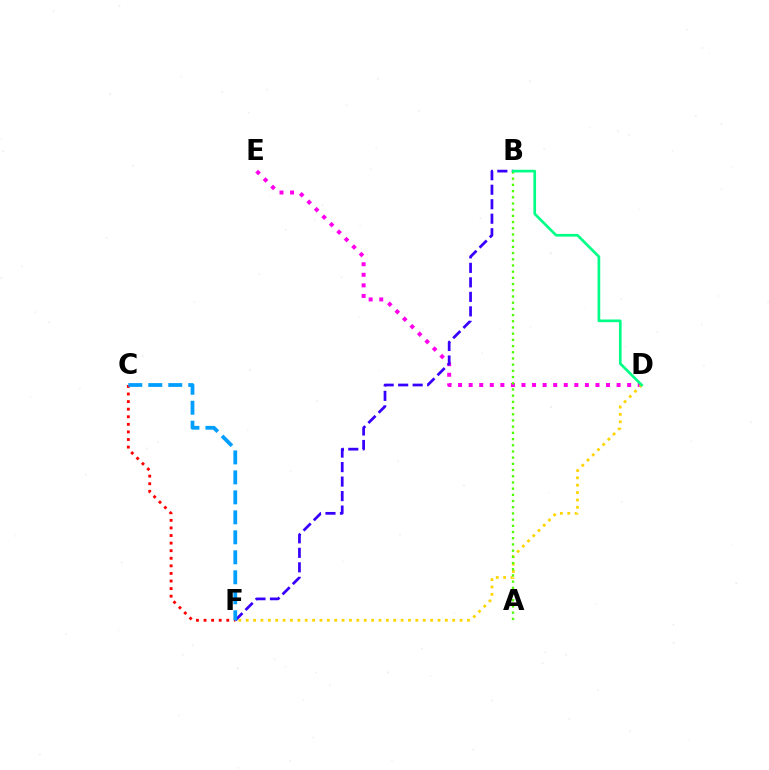{('D', 'E'): [{'color': '#ff00ed', 'line_style': 'dotted', 'thickness': 2.87}], ('D', 'F'): [{'color': '#ffd500', 'line_style': 'dotted', 'thickness': 2.0}], ('C', 'F'): [{'color': '#ff0000', 'line_style': 'dotted', 'thickness': 2.06}, {'color': '#009eff', 'line_style': 'dashed', 'thickness': 2.71}], ('B', 'F'): [{'color': '#3700ff', 'line_style': 'dashed', 'thickness': 1.97}], ('A', 'B'): [{'color': '#4fff00', 'line_style': 'dotted', 'thickness': 1.68}], ('B', 'D'): [{'color': '#00ff86', 'line_style': 'solid', 'thickness': 1.93}]}